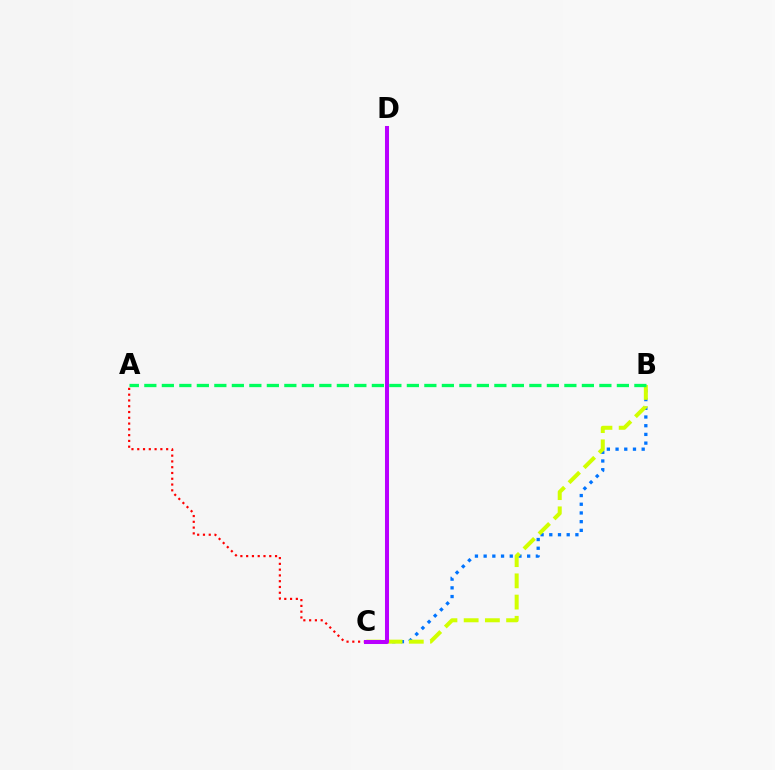{('B', 'C'): [{'color': '#0074ff', 'line_style': 'dotted', 'thickness': 2.36}, {'color': '#d1ff00', 'line_style': 'dashed', 'thickness': 2.88}], ('A', 'C'): [{'color': '#ff0000', 'line_style': 'dotted', 'thickness': 1.57}], ('C', 'D'): [{'color': '#b900ff', 'line_style': 'solid', 'thickness': 2.9}], ('A', 'B'): [{'color': '#00ff5c', 'line_style': 'dashed', 'thickness': 2.38}]}